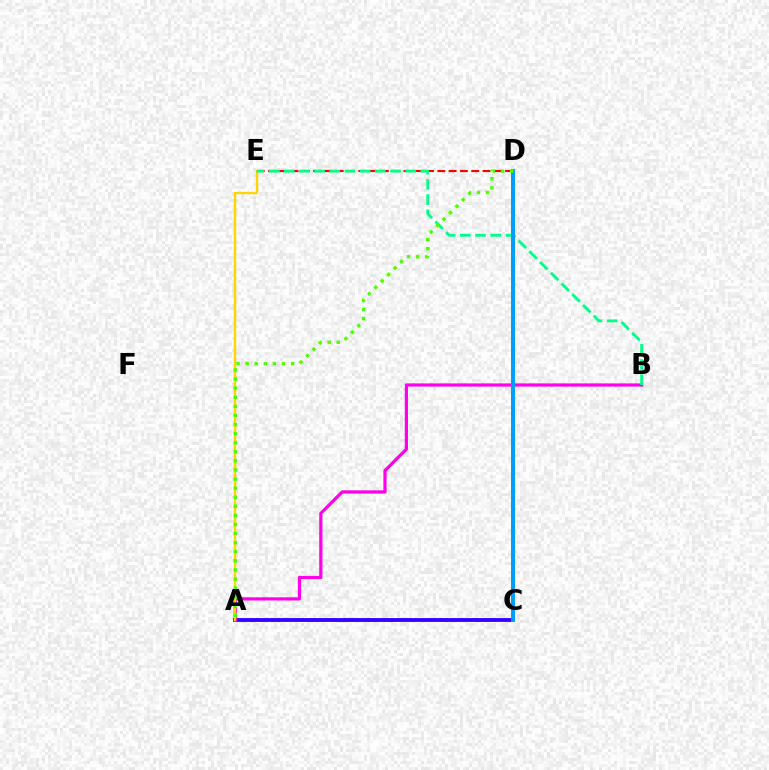{('A', 'C'): [{'color': '#3700ff', 'line_style': 'solid', 'thickness': 2.77}], ('D', 'E'): [{'color': '#ff0000', 'line_style': 'dashed', 'thickness': 1.53}], ('A', 'B'): [{'color': '#ff00ed', 'line_style': 'solid', 'thickness': 2.31}], ('A', 'E'): [{'color': '#ffd500', 'line_style': 'solid', 'thickness': 1.69}], ('B', 'E'): [{'color': '#00ff86', 'line_style': 'dashed', 'thickness': 2.06}], ('C', 'D'): [{'color': '#009eff', 'line_style': 'solid', 'thickness': 2.86}], ('A', 'D'): [{'color': '#4fff00', 'line_style': 'dotted', 'thickness': 2.47}]}